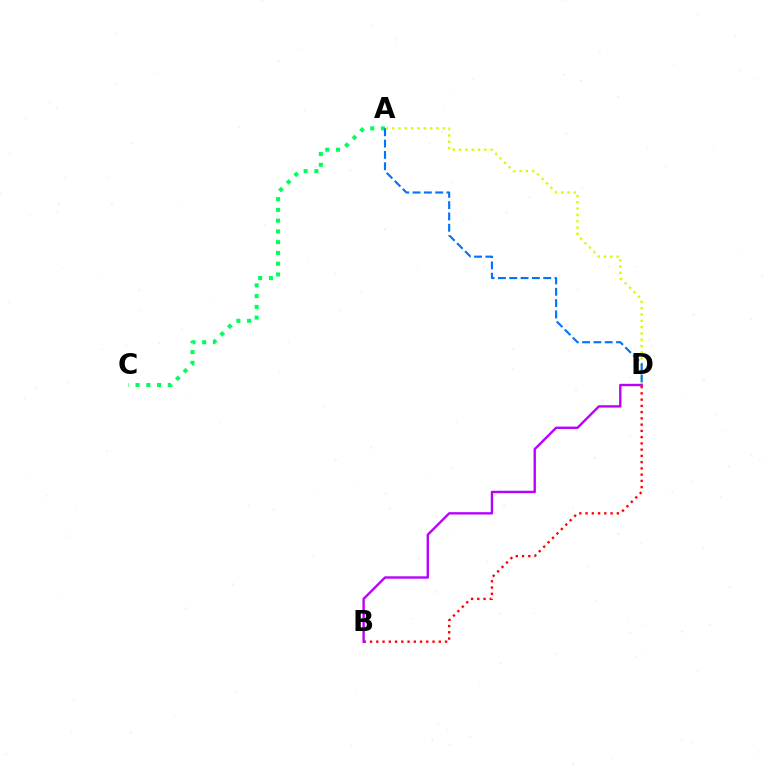{('B', 'D'): [{'color': '#ff0000', 'line_style': 'dotted', 'thickness': 1.7}, {'color': '#b900ff', 'line_style': 'solid', 'thickness': 1.71}], ('A', 'C'): [{'color': '#00ff5c', 'line_style': 'dotted', 'thickness': 2.92}], ('A', 'D'): [{'color': '#d1ff00', 'line_style': 'dotted', 'thickness': 1.71}, {'color': '#0074ff', 'line_style': 'dashed', 'thickness': 1.54}]}